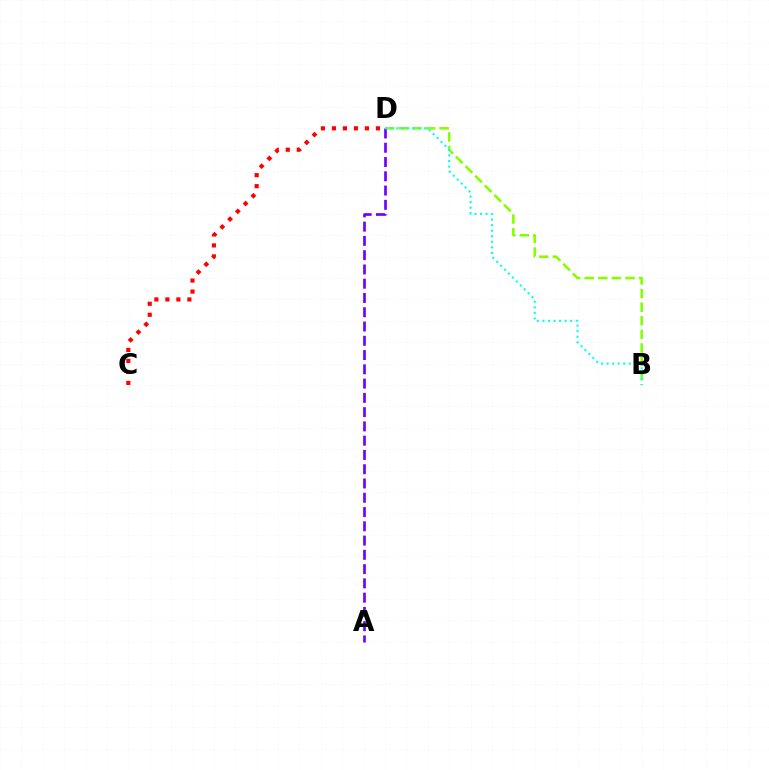{('C', 'D'): [{'color': '#ff0000', 'line_style': 'dotted', 'thickness': 2.99}], ('B', 'D'): [{'color': '#84ff00', 'line_style': 'dashed', 'thickness': 1.85}, {'color': '#00fff6', 'line_style': 'dotted', 'thickness': 1.51}], ('A', 'D'): [{'color': '#7200ff', 'line_style': 'dashed', 'thickness': 1.94}]}